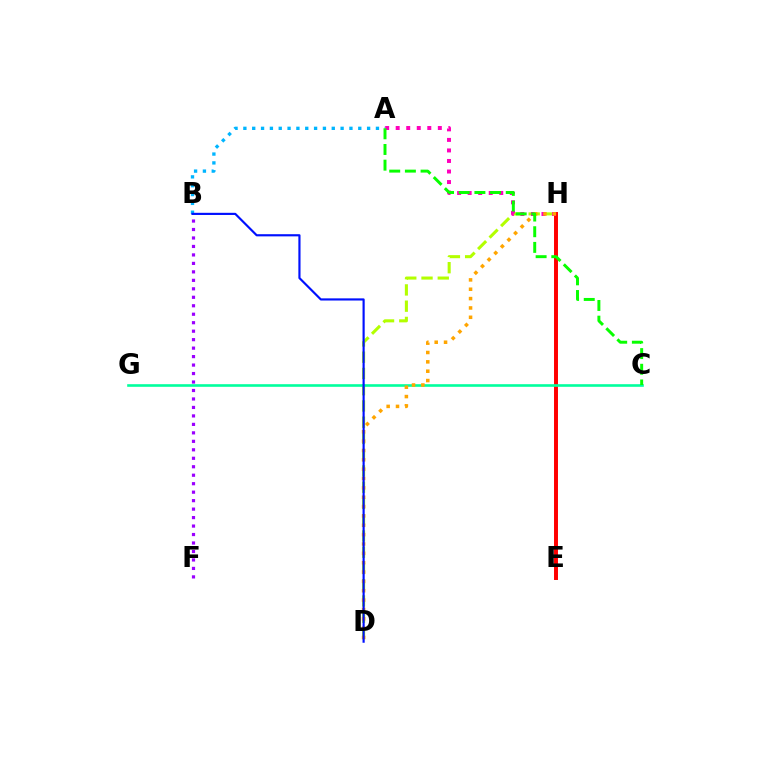{('D', 'H'): [{'color': '#b3ff00', 'line_style': 'dashed', 'thickness': 2.21}, {'color': '#ffa500', 'line_style': 'dotted', 'thickness': 2.54}], ('B', 'F'): [{'color': '#9b00ff', 'line_style': 'dotted', 'thickness': 2.3}], ('E', 'H'): [{'color': '#ff0000', 'line_style': 'solid', 'thickness': 2.84}], ('A', 'B'): [{'color': '#00b5ff', 'line_style': 'dotted', 'thickness': 2.4}], ('A', 'H'): [{'color': '#ff00bd', 'line_style': 'dotted', 'thickness': 2.86}], ('C', 'G'): [{'color': '#00ff9d', 'line_style': 'solid', 'thickness': 1.88}], ('B', 'D'): [{'color': '#0010ff', 'line_style': 'solid', 'thickness': 1.56}], ('A', 'C'): [{'color': '#08ff00', 'line_style': 'dashed', 'thickness': 2.13}]}